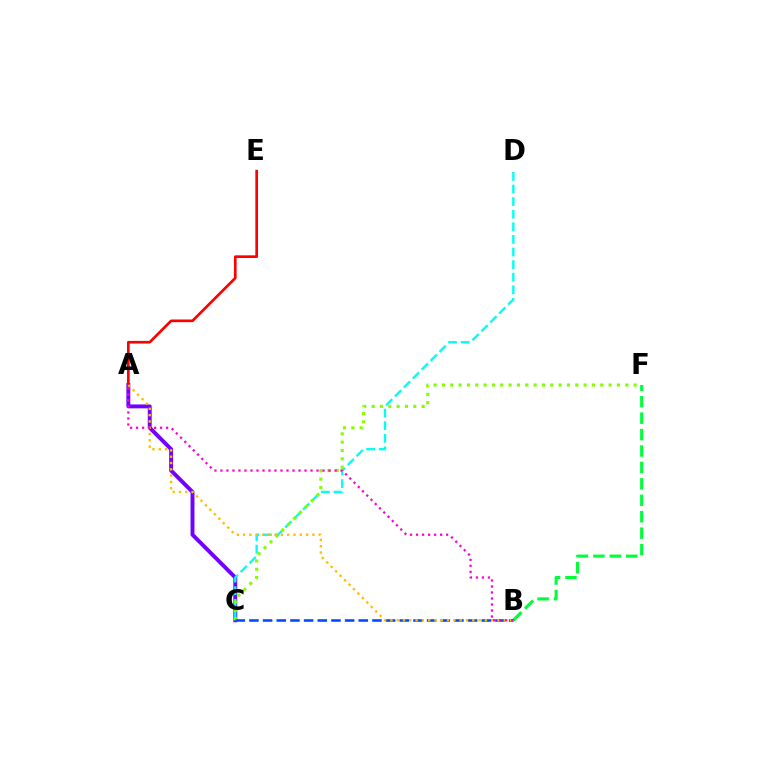{('B', 'F'): [{'color': '#00ff39', 'line_style': 'dashed', 'thickness': 2.23}], ('A', 'C'): [{'color': '#7200ff', 'line_style': 'solid', 'thickness': 2.82}], ('C', 'D'): [{'color': '#00fff6', 'line_style': 'dashed', 'thickness': 1.71}], ('C', 'F'): [{'color': '#84ff00', 'line_style': 'dotted', 'thickness': 2.26}], ('B', 'C'): [{'color': '#004bff', 'line_style': 'dashed', 'thickness': 1.86}], ('A', 'E'): [{'color': '#ff0000', 'line_style': 'solid', 'thickness': 1.92}], ('A', 'B'): [{'color': '#ffbd00', 'line_style': 'dotted', 'thickness': 1.71}, {'color': '#ff00cf', 'line_style': 'dotted', 'thickness': 1.63}]}